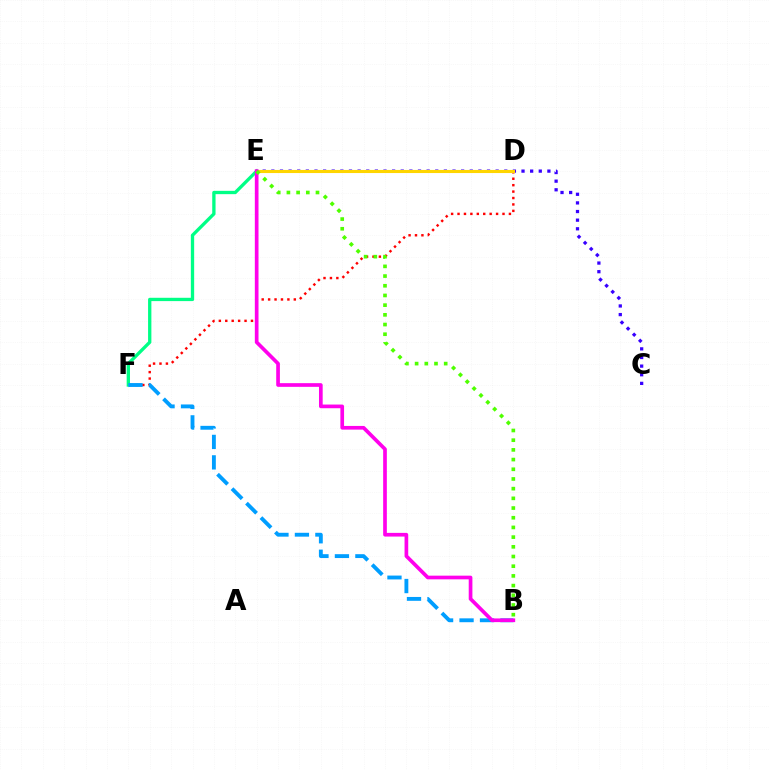{('C', 'E'): [{'color': '#3700ff', 'line_style': 'dotted', 'thickness': 2.34}], ('D', 'F'): [{'color': '#ff0000', 'line_style': 'dotted', 'thickness': 1.75}], ('E', 'F'): [{'color': '#00ff86', 'line_style': 'solid', 'thickness': 2.39}], ('D', 'E'): [{'color': '#ffd500', 'line_style': 'solid', 'thickness': 2.23}], ('B', 'F'): [{'color': '#009eff', 'line_style': 'dashed', 'thickness': 2.78}], ('B', 'E'): [{'color': '#ff00ed', 'line_style': 'solid', 'thickness': 2.65}, {'color': '#4fff00', 'line_style': 'dotted', 'thickness': 2.63}]}